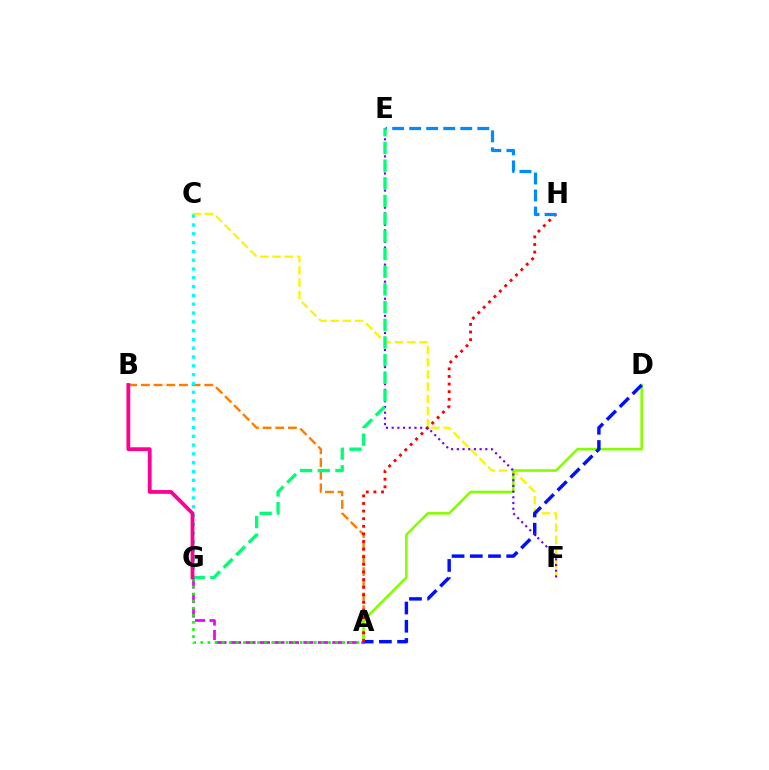{('C', 'F'): [{'color': '#fcf500', 'line_style': 'dashed', 'thickness': 1.66}], ('A', 'B'): [{'color': '#ff7c00', 'line_style': 'dashed', 'thickness': 1.72}], ('A', 'D'): [{'color': '#84ff00', 'line_style': 'solid', 'thickness': 1.86}, {'color': '#0010ff', 'line_style': 'dashed', 'thickness': 2.47}], ('A', 'G'): [{'color': '#ee00ff', 'line_style': 'dashed', 'thickness': 1.97}, {'color': '#08ff00', 'line_style': 'dotted', 'thickness': 1.93}], ('A', 'H'): [{'color': '#ff0000', 'line_style': 'dotted', 'thickness': 2.07}], ('E', 'H'): [{'color': '#008cff', 'line_style': 'dashed', 'thickness': 2.31}], ('E', 'F'): [{'color': '#7200ff', 'line_style': 'dotted', 'thickness': 1.55}], ('E', 'G'): [{'color': '#00ff74', 'line_style': 'dashed', 'thickness': 2.4}], ('C', 'G'): [{'color': '#00fff6', 'line_style': 'dotted', 'thickness': 2.39}], ('B', 'G'): [{'color': '#ff0094', 'line_style': 'solid', 'thickness': 2.73}]}